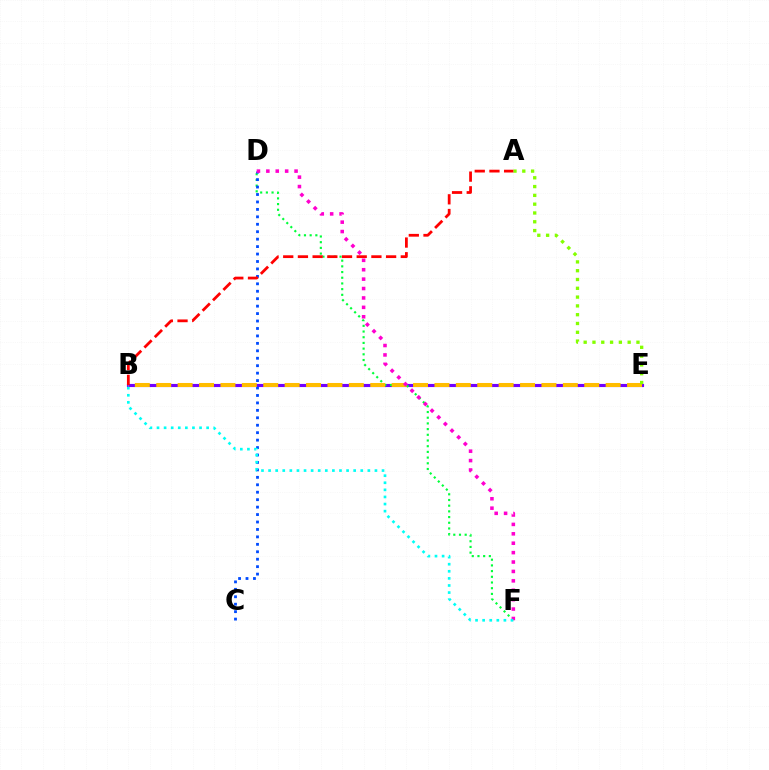{('B', 'E'): [{'color': '#7200ff', 'line_style': 'solid', 'thickness': 2.25}, {'color': '#ffbd00', 'line_style': 'dashed', 'thickness': 2.91}], ('D', 'F'): [{'color': '#00ff39', 'line_style': 'dotted', 'thickness': 1.55}, {'color': '#ff00cf', 'line_style': 'dotted', 'thickness': 2.56}], ('C', 'D'): [{'color': '#004bff', 'line_style': 'dotted', 'thickness': 2.02}], ('A', 'E'): [{'color': '#84ff00', 'line_style': 'dotted', 'thickness': 2.39}], ('B', 'F'): [{'color': '#00fff6', 'line_style': 'dotted', 'thickness': 1.93}], ('A', 'B'): [{'color': '#ff0000', 'line_style': 'dashed', 'thickness': 2.0}]}